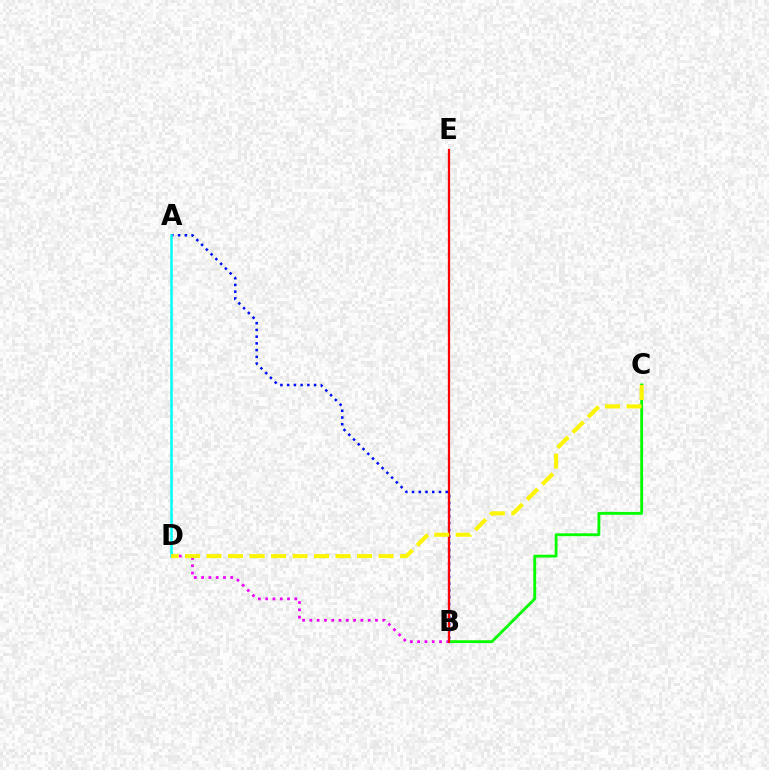{('A', 'B'): [{'color': '#0010ff', 'line_style': 'dotted', 'thickness': 1.83}], ('A', 'D'): [{'color': '#00fff6', 'line_style': 'solid', 'thickness': 1.81}], ('B', 'C'): [{'color': '#08ff00', 'line_style': 'solid', 'thickness': 2.06}], ('B', 'D'): [{'color': '#ee00ff', 'line_style': 'dotted', 'thickness': 1.98}], ('B', 'E'): [{'color': '#ff0000', 'line_style': 'solid', 'thickness': 1.64}], ('C', 'D'): [{'color': '#fcf500', 'line_style': 'dashed', 'thickness': 2.92}]}